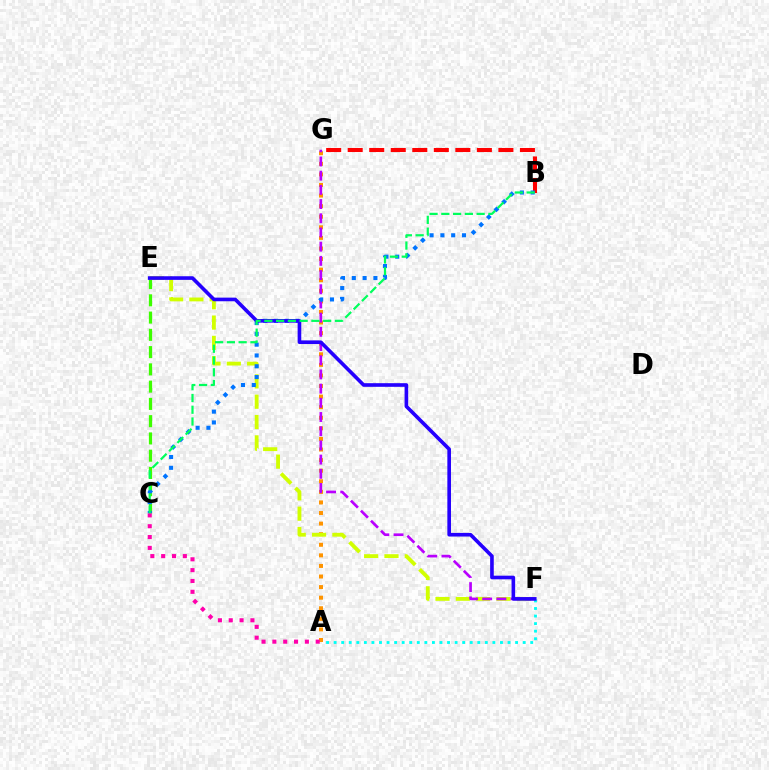{('A', 'G'): [{'color': '#ff9400', 'line_style': 'dotted', 'thickness': 2.88}], ('C', 'E'): [{'color': '#3dff00', 'line_style': 'dashed', 'thickness': 2.35}], ('A', 'F'): [{'color': '#00fff6', 'line_style': 'dotted', 'thickness': 2.05}], ('E', 'F'): [{'color': '#d1ff00', 'line_style': 'dashed', 'thickness': 2.76}, {'color': '#2500ff', 'line_style': 'solid', 'thickness': 2.62}], ('B', 'G'): [{'color': '#ff0000', 'line_style': 'dashed', 'thickness': 2.92}], ('F', 'G'): [{'color': '#b900ff', 'line_style': 'dashed', 'thickness': 1.93}], ('B', 'C'): [{'color': '#0074ff', 'line_style': 'dotted', 'thickness': 2.93}, {'color': '#00ff5c', 'line_style': 'dashed', 'thickness': 1.6}], ('A', 'C'): [{'color': '#ff00ac', 'line_style': 'dotted', 'thickness': 2.94}]}